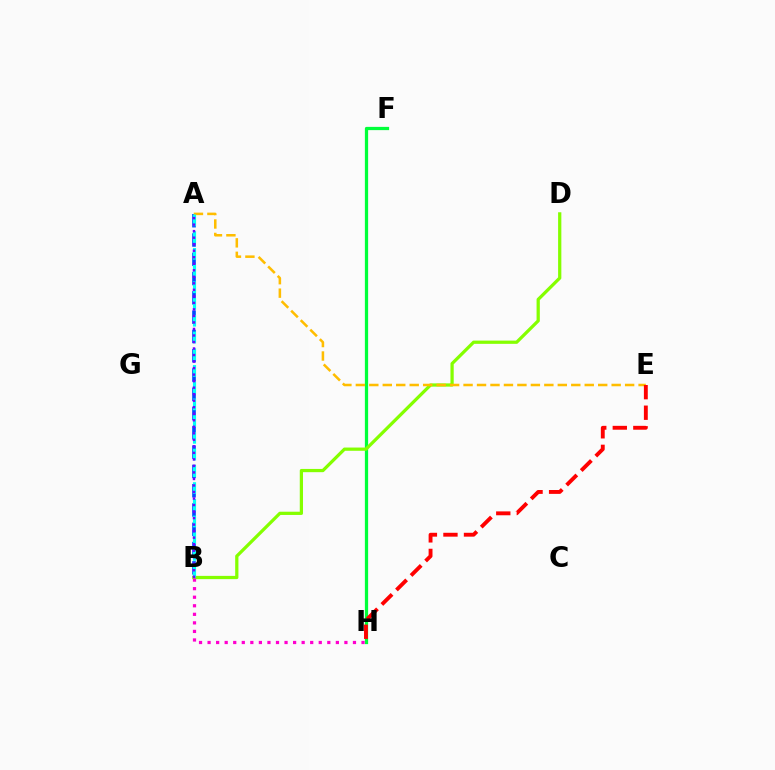{('F', 'H'): [{'color': '#00ff39', 'line_style': 'solid', 'thickness': 2.34}], ('B', 'D'): [{'color': '#84ff00', 'line_style': 'solid', 'thickness': 2.33}], ('A', 'B'): [{'color': '#004bff', 'line_style': 'dashed', 'thickness': 2.62}, {'color': '#00fff6', 'line_style': 'dashed', 'thickness': 2.27}, {'color': '#7200ff', 'line_style': 'dotted', 'thickness': 1.77}], ('A', 'E'): [{'color': '#ffbd00', 'line_style': 'dashed', 'thickness': 1.83}], ('E', 'H'): [{'color': '#ff0000', 'line_style': 'dashed', 'thickness': 2.79}], ('B', 'H'): [{'color': '#ff00cf', 'line_style': 'dotted', 'thickness': 2.32}]}